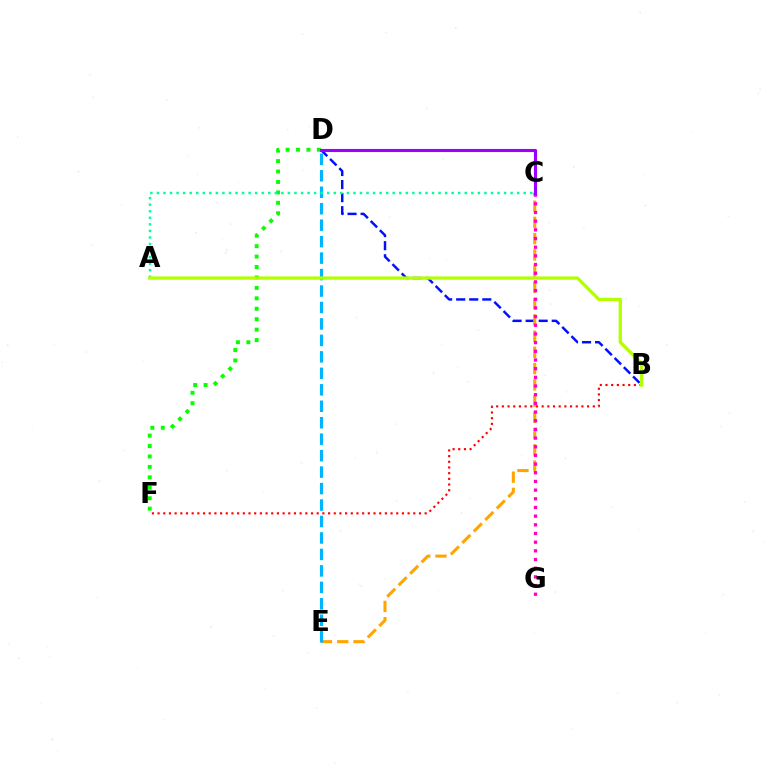{('B', 'D'): [{'color': '#0010ff', 'line_style': 'dashed', 'thickness': 1.77}], ('C', 'E'): [{'color': '#ffa500', 'line_style': 'dashed', 'thickness': 2.21}], ('C', 'G'): [{'color': '#ff00bd', 'line_style': 'dotted', 'thickness': 2.36}], ('B', 'F'): [{'color': '#ff0000', 'line_style': 'dotted', 'thickness': 1.54}], ('D', 'F'): [{'color': '#08ff00', 'line_style': 'dotted', 'thickness': 2.84}], ('D', 'E'): [{'color': '#00b5ff', 'line_style': 'dashed', 'thickness': 2.24}], ('A', 'C'): [{'color': '#00ff9d', 'line_style': 'dotted', 'thickness': 1.78}], ('C', 'D'): [{'color': '#9b00ff', 'line_style': 'solid', 'thickness': 2.22}], ('A', 'B'): [{'color': '#b3ff00', 'line_style': 'solid', 'thickness': 2.37}]}